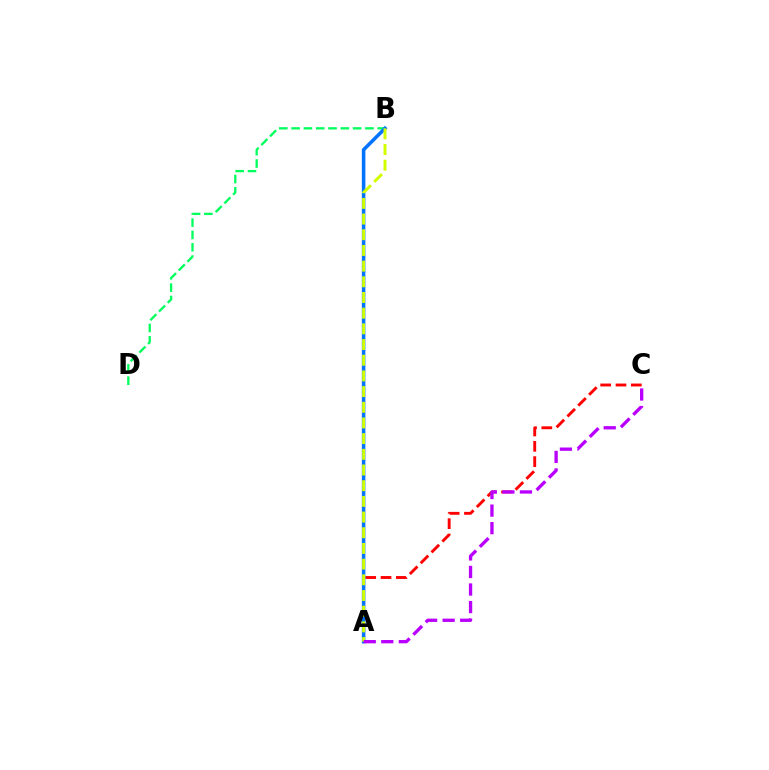{('A', 'C'): [{'color': '#ff0000', 'line_style': 'dashed', 'thickness': 2.08}, {'color': '#b900ff', 'line_style': 'dashed', 'thickness': 2.38}], ('B', 'D'): [{'color': '#00ff5c', 'line_style': 'dashed', 'thickness': 1.67}], ('A', 'B'): [{'color': '#0074ff', 'line_style': 'solid', 'thickness': 2.54}, {'color': '#d1ff00', 'line_style': 'dashed', 'thickness': 2.13}]}